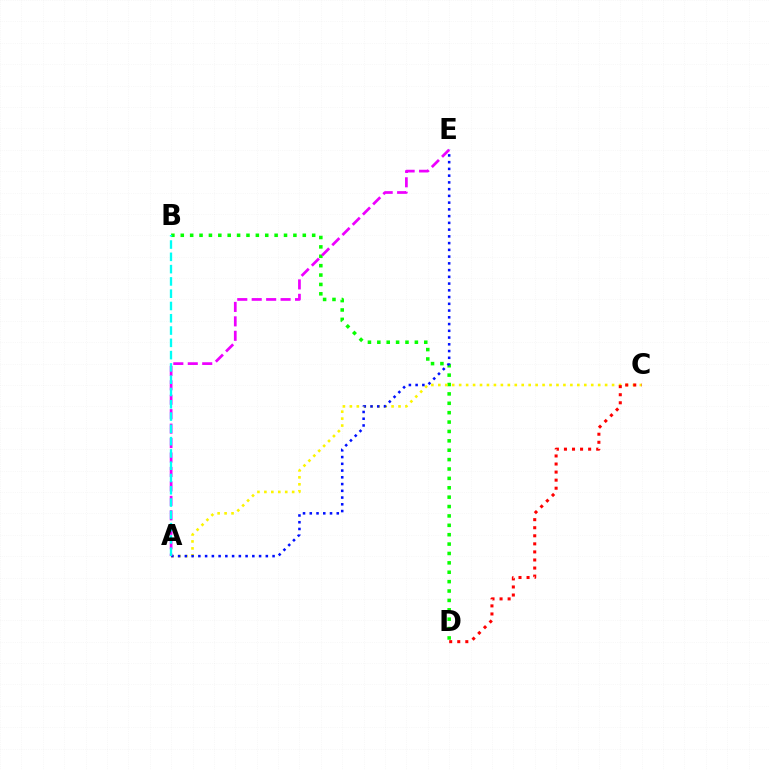{('B', 'D'): [{'color': '#08ff00', 'line_style': 'dotted', 'thickness': 2.55}], ('A', 'C'): [{'color': '#fcf500', 'line_style': 'dotted', 'thickness': 1.89}], ('A', 'E'): [{'color': '#0010ff', 'line_style': 'dotted', 'thickness': 1.83}, {'color': '#ee00ff', 'line_style': 'dashed', 'thickness': 1.96}], ('A', 'B'): [{'color': '#00fff6', 'line_style': 'dashed', 'thickness': 1.67}], ('C', 'D'): [{'color': '#ff0000', 'line_style': 'dotted', 'thickness': 2.19}]}